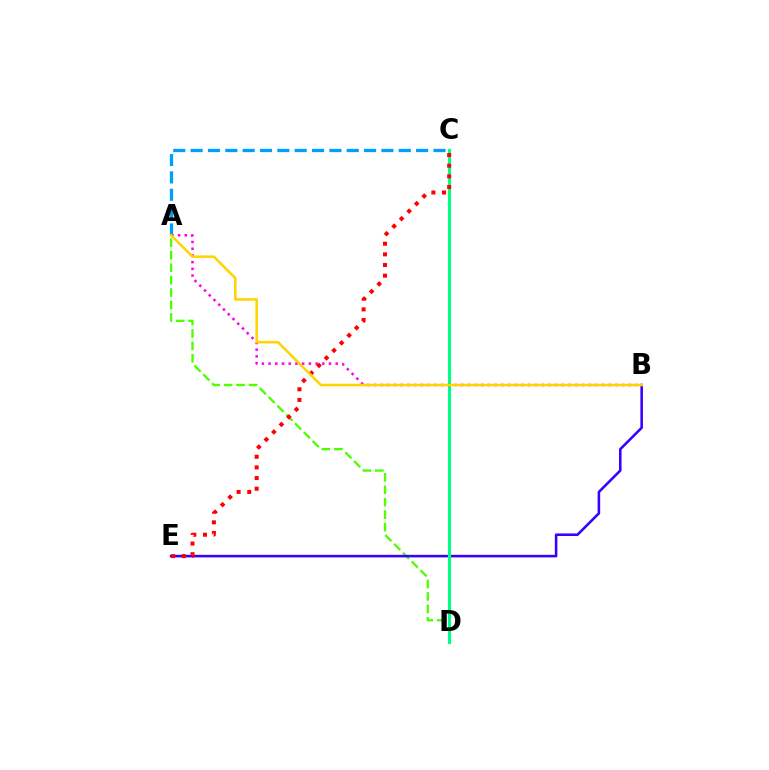{('A', 'D'): [{'color': '#4fff00', 'line_style': 'dashed', 'thickness': 1.69}], ('B', 'E'): [{'color': '#3700ff', 'line_style': 'solid', 'thickness': 1.85}], ('C', 'D'): [{'color': '#00ff86', 'line_style': 'solid', 'thickness': 2.26}], ('A', 'B'): [{'color': '#ff00ed', 'line_style': 'dotted', 'thickness': 1.82}, {'color': '#ffd500', 'line_style': 'solid', 'thickness': 1.83}], ('C', 'E'): [{'color': '#ff0000', 'line_style': 'dotted', 'thickness': 2.89}], ('A', 'C'): [{'color': '#009eff', 'line_style': 'dashed', 'thickness': 2.36}]}